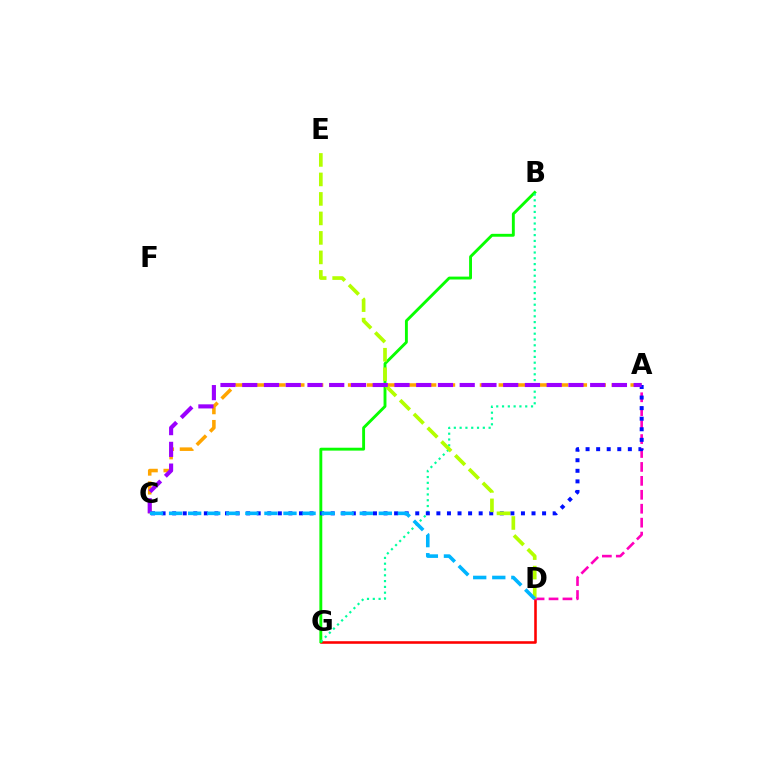{('D', 'G'): [{'color': '#ff0000', 'line_style': 'solid', 'thickness': 1.85}], ('B', 'G'): [{'color': '#08ff00', 'line_style': 'solid', 'thickness': 2.08}, {'color': '#00ff9d', 'line_style': 'dotted', 'thickness': 1.58}], ('A', 'C'): [{'color': '#ffa500', 'line_style': 'dashed', 'thickness': 2.56}, {'color': '#0010ff', 'line_style': 'dotted', 'thickness': 2.87}, {'color': '#9b00ff', 'line_style': 'dashed', 'thickness': 2.95}], ('A', 'D'): [{'color': '#ff00bd', 'line_style': 'dashed', 'thickness': 1.89}], ('D', 'E'): [{'color': '#b3ff00', 'line_style': 'dashed', 'thickness': 2.65}], ('C', 'D'): [{'color': '#00b5ff', 'line_style': 'dashed', 'thickness': 2.59}]}